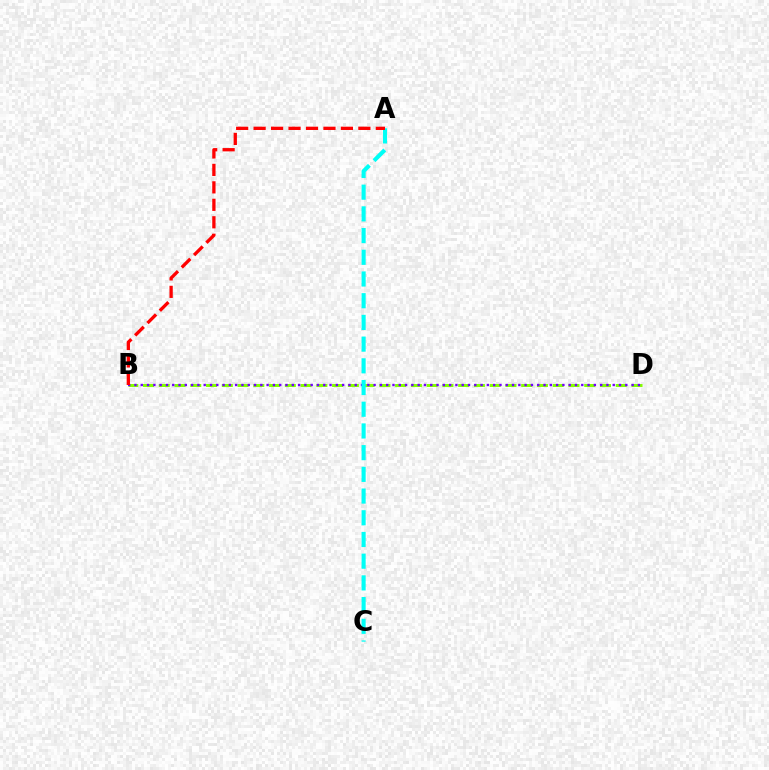{('B', 'D'): [{'color': '#84ff00', 'line_style': 'dashed', 'thickness': 2.14}, {'color': '#7200ff', 'line_style': 'dotted', 'thickness': 1.71}], ('A', 'C'): [{'color': '#00fff6', 'line_style': 'dashed', 'thickness': 2.95}], ('A', 'B'): [{'color': '#ff0000', 'line_style': 'dashed', 'thickness': 2.37}]}